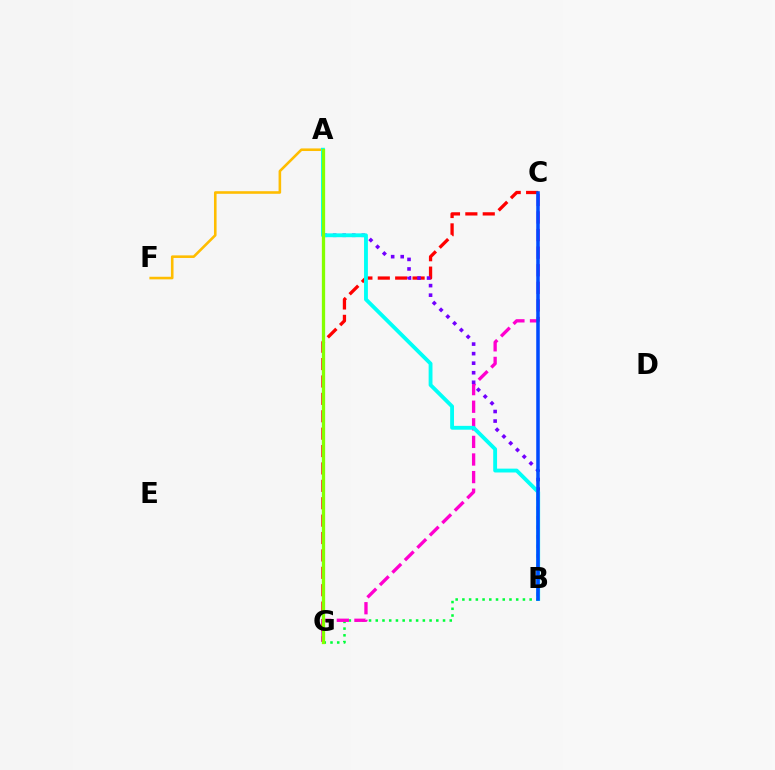{('B', 'G'): [{'color': '#00ff39', 'line_style': 'dotted', 'thickness': 1.83}], ('C', 'G'): [{'color': '#ff0000', 'line_style': 'dashed', 'thickness': 2.36}, {'color': '#ff00cf', 'line_style': 'dashed', 'thickness': 2.39}], ('A', 'F'): [{'color': '#ffbd00', 'line_style': 'solid', 'thickness': 1.87}], ('A', 'B'): [{'color': '#7200ff', 'line_style': 'dotted', 'thickness': 2.59}, {'color': '#00fff6', 'line_style': 'solid', 'thickness': 2.77}], ('B', 'C'): [{'color': '#004bff', 'line_style': 'solid', 'thickness': 2.54}], ('A', 'G'): [{'color': '#84ff00', 'line_style': 'solid', 'thickness': 2.36}]}